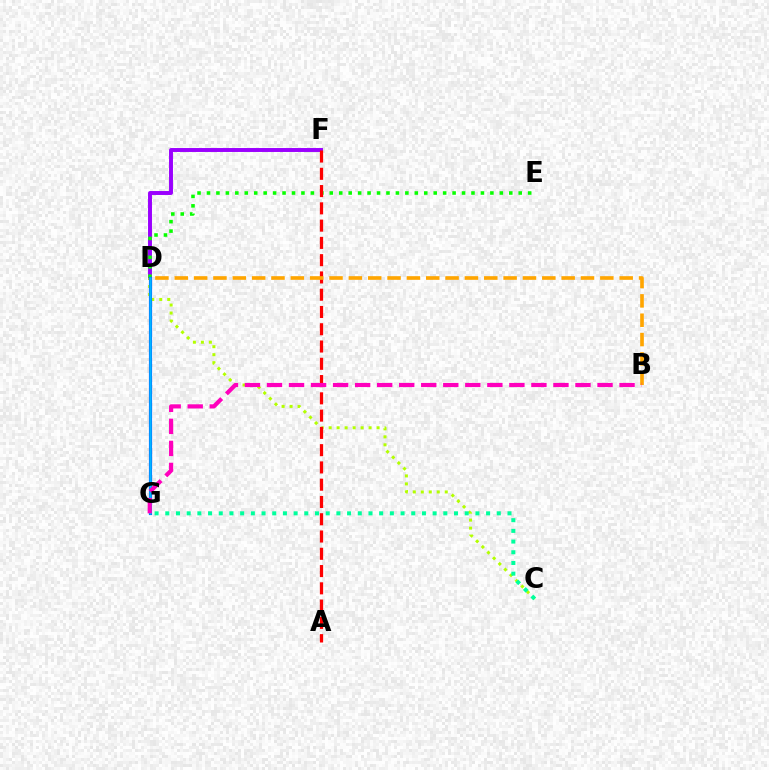{('D', 'F'): [{'color': '#9b00ff', 'line_style': 'solid', 'thickness': 2.84}], ('D', 'E'): [{'color': '#08ff00', 'line_style': 'dotted', 'thickness': 2.57}], ('C', 'D'): [{'color': '#b3ff00', 'line_style': 'dotted', 'thickness': 2.17}], ('A', 'F'): [{'color': '#ff0000', 'line_style': 'dashed', 'thickness': 2.35}], ('D', 'G'): [{'color': '#0010ff', 'line_style': 'solid', 'thickness': 2.25}, {'color': '#00b5ff', 'line_style': 'solid', 'thickness': 1.87}], ('C', 'G'): [{'color': '#00ff9d', 'line_style': 'dotted', 'thickness': 2.91}], ('B', 'D'): [{'color': '#ffa500', 'line_style': 'dashed', 'thickness': 2.63}], ('B', 'G'): [{'color': '#ff00bd', 'line_style': 'dashed', 'thickness': 2.99}]}